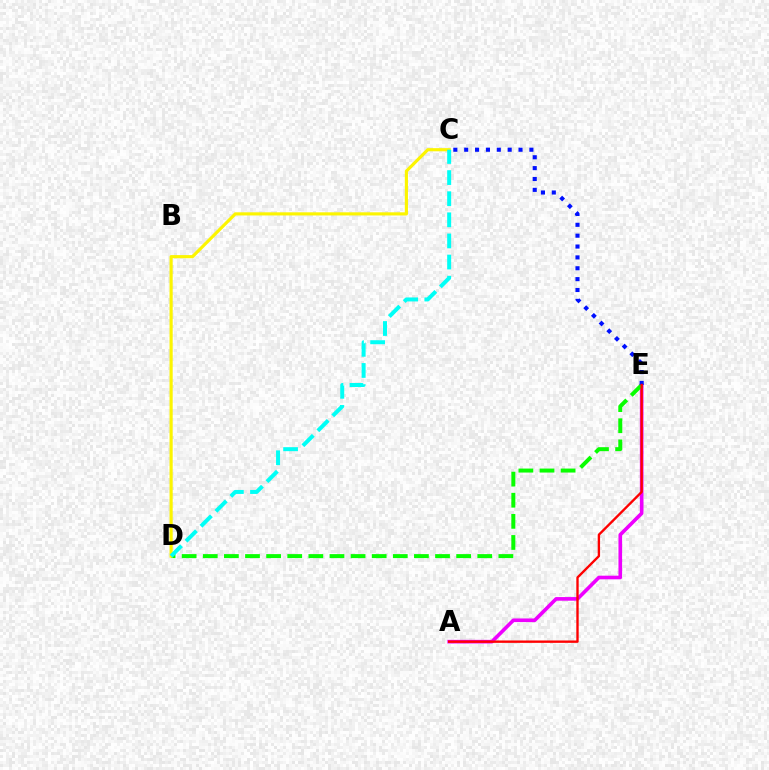{('A', 'E'): [{'color': '#ee00ff', 'line_style': 'solid', 'thickness': 2.62}, {'color': '#ff0000', 'line_style': 'solid', 'thickness': 1.7}], ('D', 'E'): [{'color': '#08ff00', 'line_style': 'dashed', 'thickness': 2.87}], ('C', 'D'): [{'color': '#fcf500', 'line_style': 'solid', 'thickness': 2.27}, {'color': '#00fff6', 'line_style': 'dashed', 'thickness': 2.87}], ('C', 'E'): [{'color': '#0010ff', 'line_style': 'dotted', 'thickness': 2.95}]}